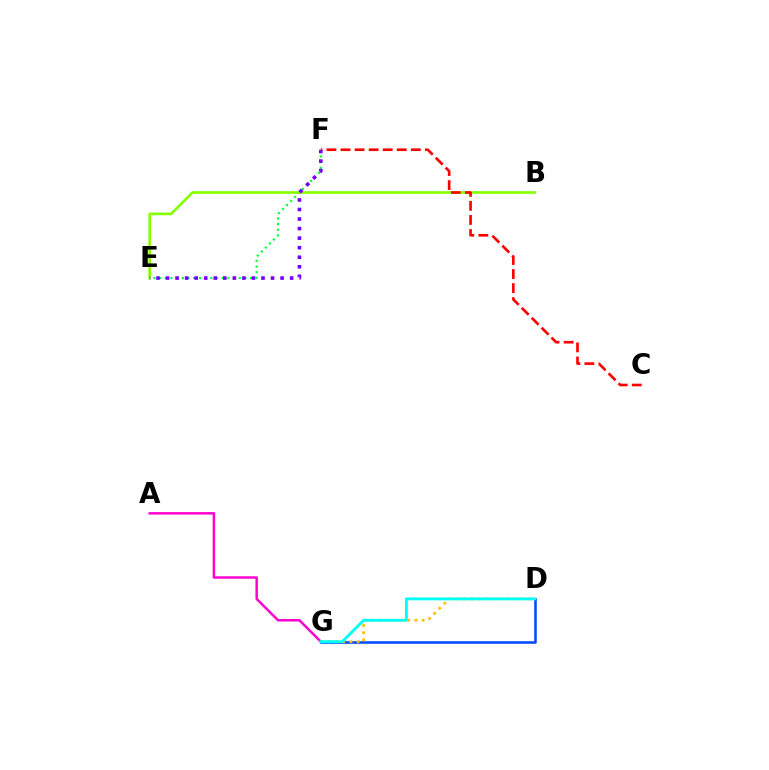{('E', 'F'): [{'color': '#00ff39', 'line_style': 'dotted', 'thickness': 1.55}, {'color': '#7200ff', 'line_style': 'dotted', 'thickness': 2.59}], ('B', 'E'): [{'color': '#84ff00', 'line_style': 'solid', 'thickness': 1.9}], ('C', 'F'): [{'color': '#ff0000', 'line_style': 'dashed', 'thickness': 1.91}], ('D', 'G'): [{'color': '#004bff', 'line_style': 'solid', 'thickness': 1.85}, {'color': '#ffbd00', 'line_style': 'dotted', 'thickness': 1.96}, {'color': '#00fff6', 'line_style': 'solid', 'thickness': 2.07}], ('A', 'G'): [{'color': '#ff00cf', 'line_style': 'solid', 'thickness': 1.78}]}